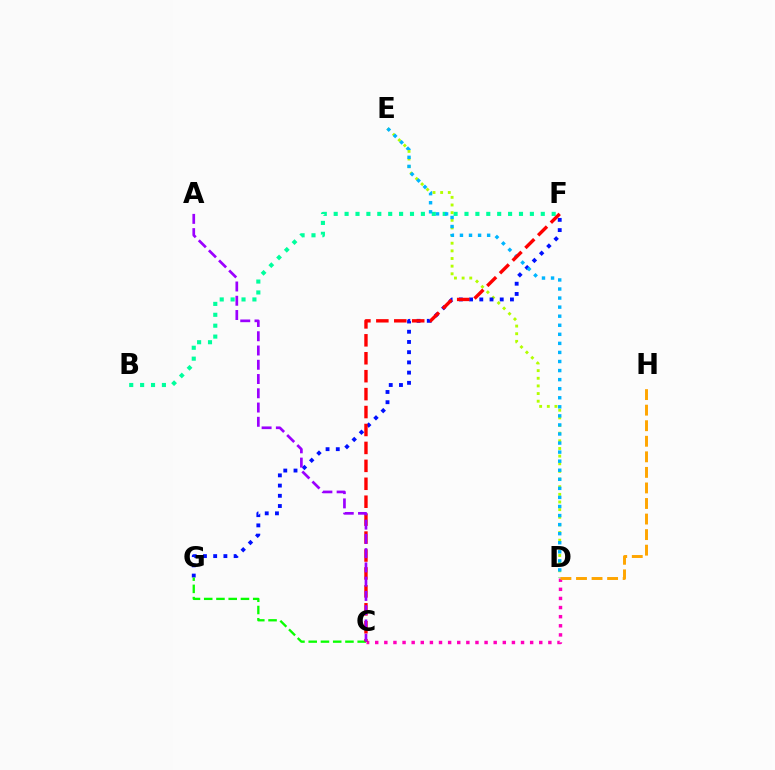{('B', 'F'): [{'color': '#00ff9d', 'line_style': 'dotted', 'thickness': 2.96}], ('C', 'D'): [{'color': '#ff00bd', 'line_style': 'dotted', 'thickness': 2.48}], ('D', 'E'): [{'color': '#b3ff00', 'line_style': 'dotted', 'thickness': 2.08}, {'color': '#00b5ff', 'line_style': 'dotted', 'thickness': 2.46}], ('F', 'G'): [{'color': '#0010ff', 'line_style': 'dotted', 'thickness': 2.78}], ('C', 'G'): [{'color': '#08ff00', 'line_style': 'dashed', 'thickness': 1.66}], ('C', 'F'): [{'color': '#ff0000', 'line_style': 'dashed', 'thickness': 2.44}], ('A', 'C'): [{'color': '#9b00ff', 'line_style': 'dashed', 'thickness': 1.94}], ('D', 'H'): [{'color': '#ffa500', 'line_style': 'dashed', 'thickness': 2.11}]}